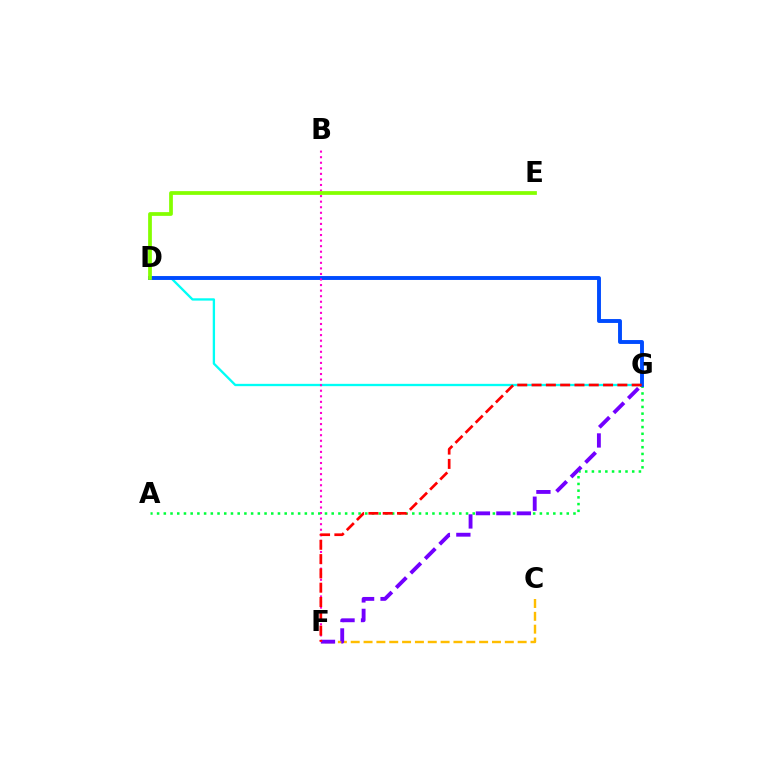{('A', 'G'): [{'color': '#00ff39', 'line_style': 'dotted', 'thickness': 1.82}], ('C', 'F'): [{'color': '#ffbd00', 'line_style': 'dashed', 'thickness': 1.74}], ('D', 'G'): [{'color': '#00fff6', 'line_style': 'solid', 'thickness': 1.67}, {'color': '#004bff', 'line_style': 'solid', 'thickness': 2.81}], ('F', 'G'): [{'color': '#7200ff', 'line_style': 'dashed', 'thickness': 2.78}, {'color': '#ff0000', 'line_style': 'dashed', 'thickness': 1.94}], ('B', 'F'): [{'color': '#ff00cf', 'line_style': 'dotted', 'thickness': 1.51}], ('D', 'E'): [{'color': '#84ff00', 'line_style': 'solid', 'thickness': 2.69}]}